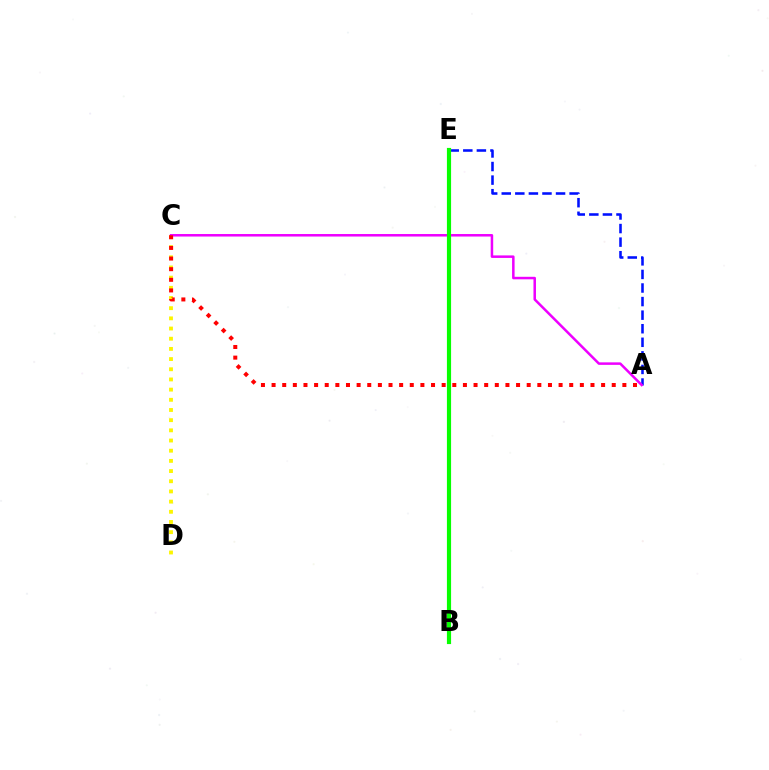{('C', 'D'): [{'color': '#fcf500', 'line_style': 'dotted', 'thickness': 2.77}], ('A', 'E'): [{'color': '#0010ff', 'line_style': 'dashed', 'thickness': 1.84}], ('A', 'C'): [{'color': '#ee00ff', 'line_style': 'solid', 'thickness': 1.81}, {'color': '#ff0000', 'line_style': 'dotted', 'thickness': 2.89}], ('B', 'E'): [{'color': '#00fff6', 'line_style': 'solid', 'thickness': 2.05}, {'color': '#08ff00', 'line_style': 'solid', 'thickness': 3.0}]}